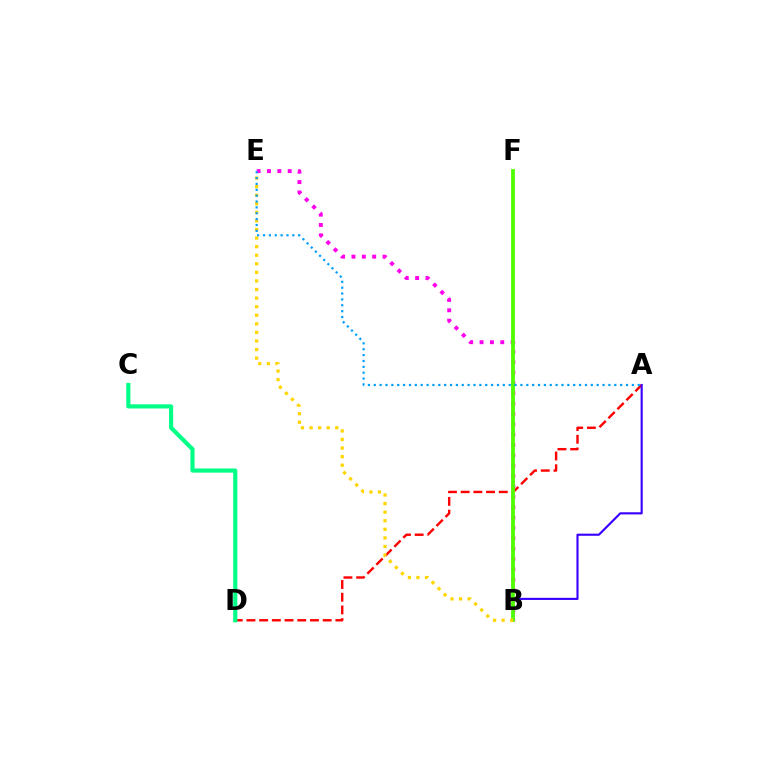{('A', 'D'): [{'color': '#ff0000', 'line_style': 'dashed', 'thickness': 1.73}], ('A', 'B'): [{'color': '#3700ff', 'line_style': 'solid', 'thickness': 1.53}], ('B', 'E'): [{'color': '#ff00ed', 'line_style': 'dotted', 'thickness': 2.81}, {'color': '#ffd500', 'line_style': 'dotted', 'thickness': 2.33}], ('B', 'F'): [{'color': '#4fff00', 'line_style': 'solid', 'thickness': 2.74}], ('C', 'D'): [{'color': '#00ff86', 'line_style': 'solid', 'thickness': 2.99}], ('A', 'E'): [{'color': '#009eff', 'line_style': 'dotted', 'thickness': 1.59}]}